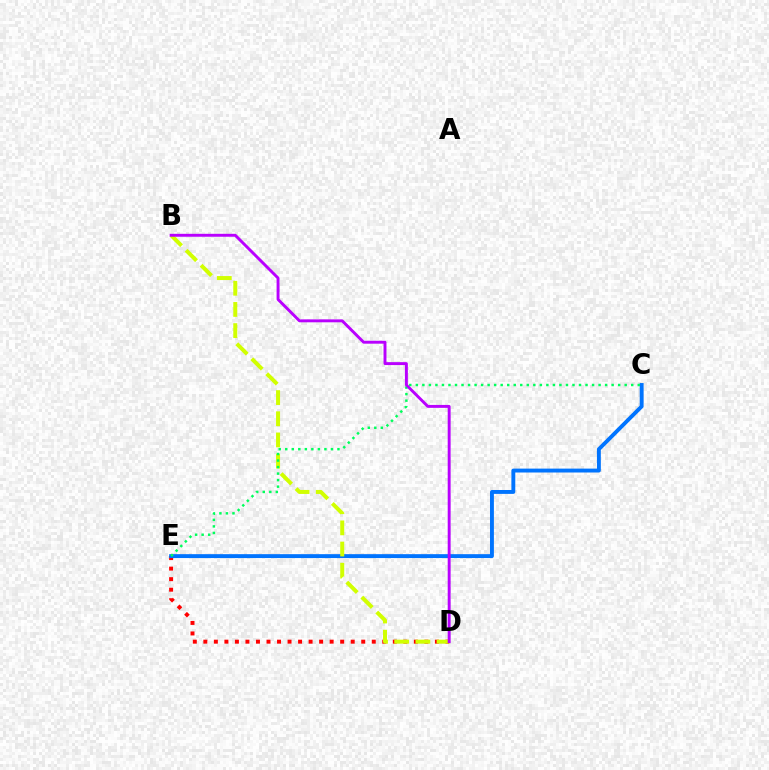{('D', 'E'): [{'color': '#ff0000', 'line_style': 'dotted', 'thickness': 2.86}], ('C', 'E'): [{'color': '#0074ff', 'line_style': 'solid', 'thickness': 2.81}, {'color': '#00ff5c', 'line_style': 'dotted', 'thickness': 1.77}], ('B', 'D'): [{'color': '#d1ff00', 'line_style': 'dashed', 'thickness': 2.88}, {'color': '#b900ff', 'line_style': 'solid', 'thickness': 2.11}]}